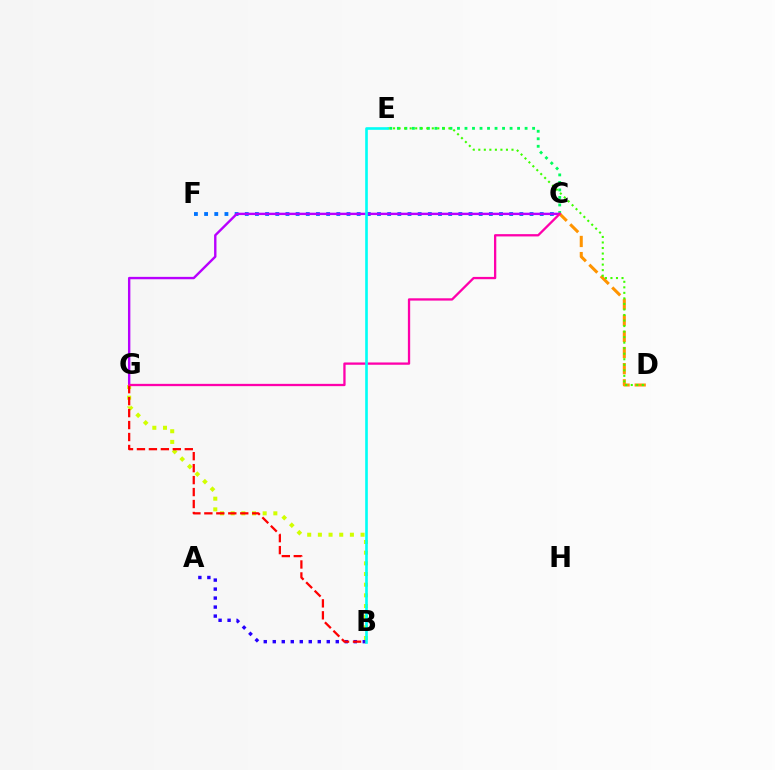{('C', 'E'): [{'color': '#00ff5c', 'line_style': 'dotted', 'thickness': 2.04}], ('A', 'B'): [{'color': '#2500ff', 'line_style': 'dotted', 'thickness': 2.45}], ('C', 'F'): [{'color': '#0074ff', 'line_style': 'dotted', 'thickness': 2.76}], ('C', 'G'): [{'color': '#b900ff', 'line_style': 'solid', 'thickness': 1.72}, {'color': '#ff00ac', 'line_style': 'solid', 'thickness': 1.66}], ('B', 'G'): [{'color': '#d1ff00', 'line_style': 'dotted', 'thickness': 2.9}, {'color': '#ff0000', 'line_style': 'dashed', 'thickness': 1.63}], ('C', 'D'): [{'color': '#ff9400', 'line_style': 'dashed', 'thickness': 2.19}], ('D', 'E'): [{'color': '#3dff00', 'line_style': 'dotted', 'thickness': 1.5}], ('B', 'E'): [{'color': '#00fff6', 'line_style': 'solid', 'thickness': 1.9}]}